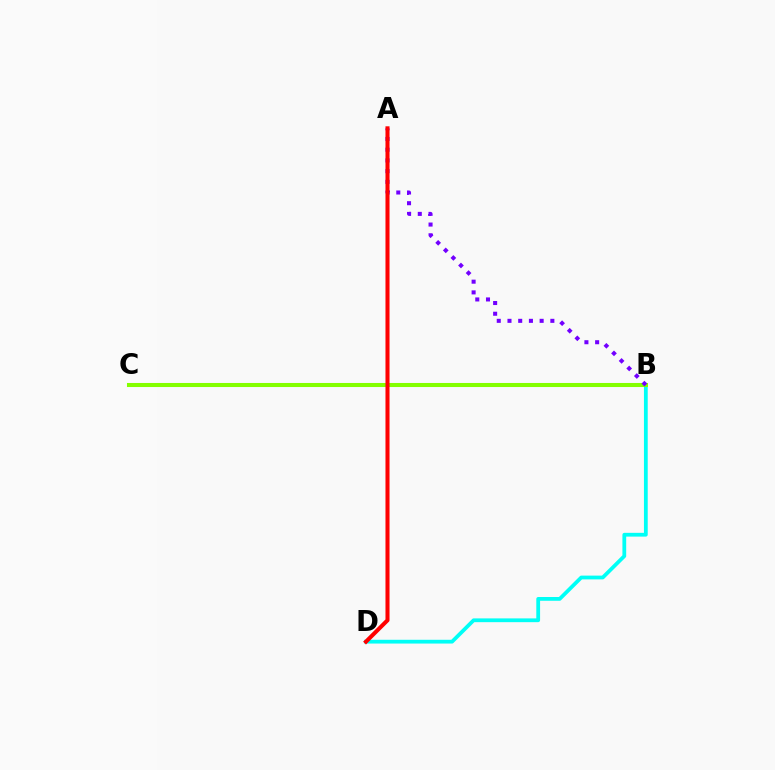{('B', 'D'): [{'color': '#00fff6', 'line_style': 'solid', 'thickness': 2.72}], ('B', 'C'): [{'color': '#84ff00', 'line_style': 'solid', 'thickness': 2.92}], ('A', 'B'): [{'color': '#7200ff', 'line_style': 'dotted', 'thickness': 2.91}], ('A', 'D'): [{'color': '#ff0000', 'line_style': 'solid', 'thickness': 2.91}]}